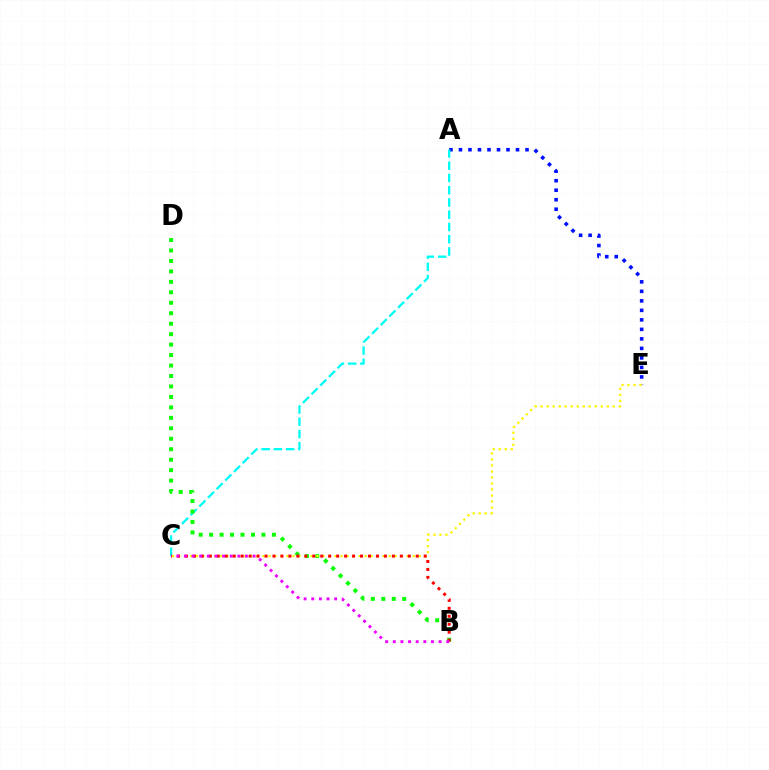{('A', 'E'): [{'color': '#0010ff', 'line_style': 'dotted', 'thickness': 2.58}], ('A', 'C'): [{'color': '#00fff6', 'line_style': 'dashed', 'thickness': 1.66}], ('B', 'D'): [{'color': '#08ff00', 'line_style': 'dotted', 'thickness': 2.84}], ('C', 'E'): [{'color': '#fcf500', 'line_style': 'dotted', 'thickness': 1.63}], ('B', 'C'): [{'color': '#ff0000', 'line_style': 'dotted', 'thickness': 2.16}, {'color': '#ee00ff', 'line_style': 'dotted', 'thickness': 2.07}]}